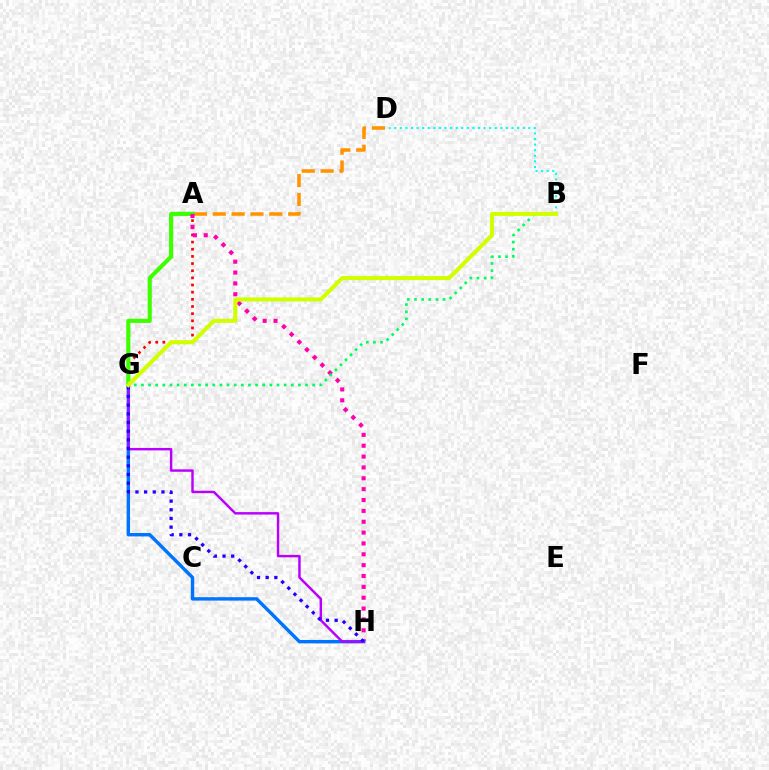{('A', 'D'): [{'color': '#ff9400', 'line_style': 'dashed', 'thickness': 2.56}], ('A', 'G'): [{'color': '#ff0000', 'line_style': 'dotted', 'thickness': 1.94}, {'color': '#3dff00', 'line_style': 'solid', 'thickness': 2.98}], ('B', 'D'): [{'color': '#00fff6', 'line_style': 'dotted', 'thickness': 1.52}], ('A', 'H'): [{'color': '#ff00ac', 'line_style': 'dotted', 'thickness': 2.95}], ('B', 'G'): [{'color': '#00ff5c', 'line_style': 'dotted', 'thickness': 1.94}, {'color': '#d1ff00', 'line_style': 'solid', 'thickness': 2.93}], ('G', 'H'): [{'color': '#0074ff', 'line_style': 'solid', 'thickness': 2.46}, {'color': '#b900ff', 'line_style': 'solid', 'thickness': 1.77}, {'color': '#2500ff', 'line_style': 'dotted', 'thickness': 2.36}]}